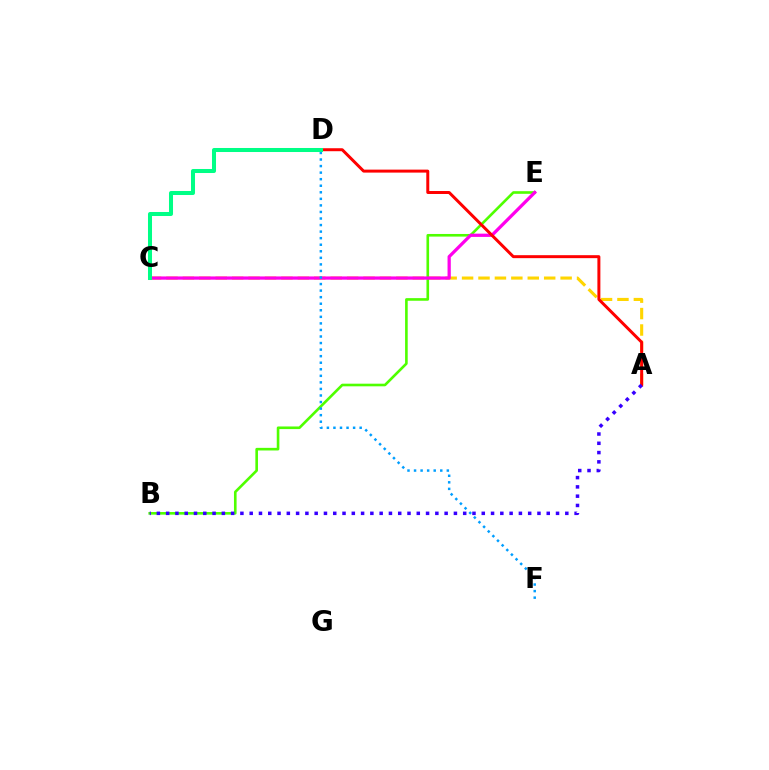{('B', 'E'): [{'color': '#4fff00', 'line_style': 'solid', 'thickness': 1.89}], ('A', 'C'): [{'color': '#ffd500', 'line_style': 'dashed', 'thickness': 2.23}], ('C', 'E'): [{'color': '#ff00ed', 'line_style': 'solid', 'thickness': 2.34}], ('A', 'D'): [{'color': '#ff0000', 'line_style': 'solid', 'thickness': 2.14}], ('D', 'F'): [{'color': '#009eff', 'line_style': 'dotted', 'thickness': 1.78}], ('C', 'D'): [{'color': '#00ff86', 'line_style': 'solid', 'thickness': 2.9}], ('A', 'B'): [{'color': '#3700ff', 'line_style': 'dotted', 'thickness': 2.52}]}